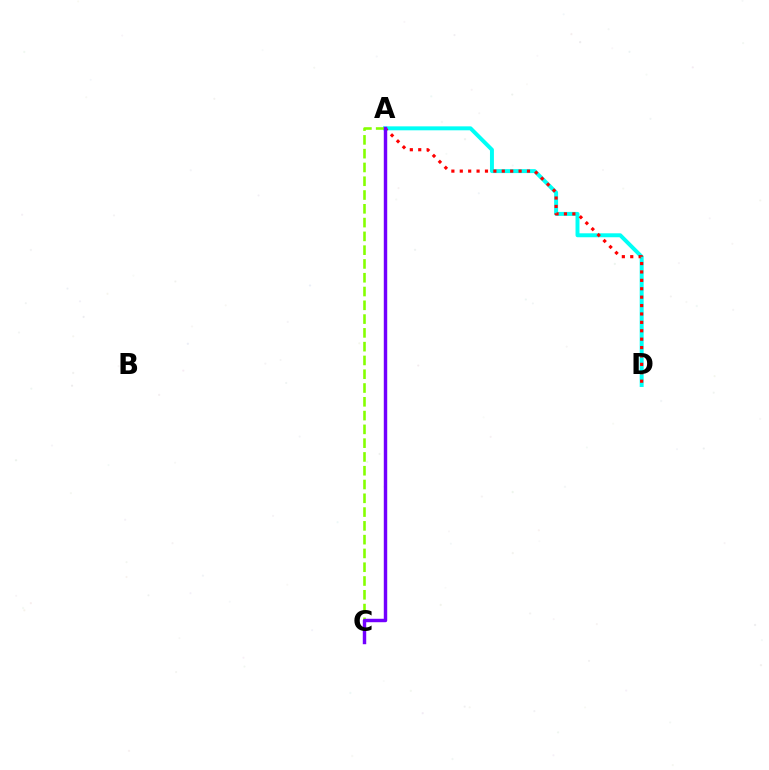{('A', 'D'): [{'color': '#00fff6', 'line_style': 'solid', 'thickness': 2.85}, {'color': '#ff0000', 'line_style': 'dotted', 'thickness': 2.28}], ('A', 'C'): [{'color': '#84ff00', 'line_style': 'dashed', 'thickness': 1.87}, {'color': '#7200ff', 'line_style': 'solid', 'thickness': 2.48}]}